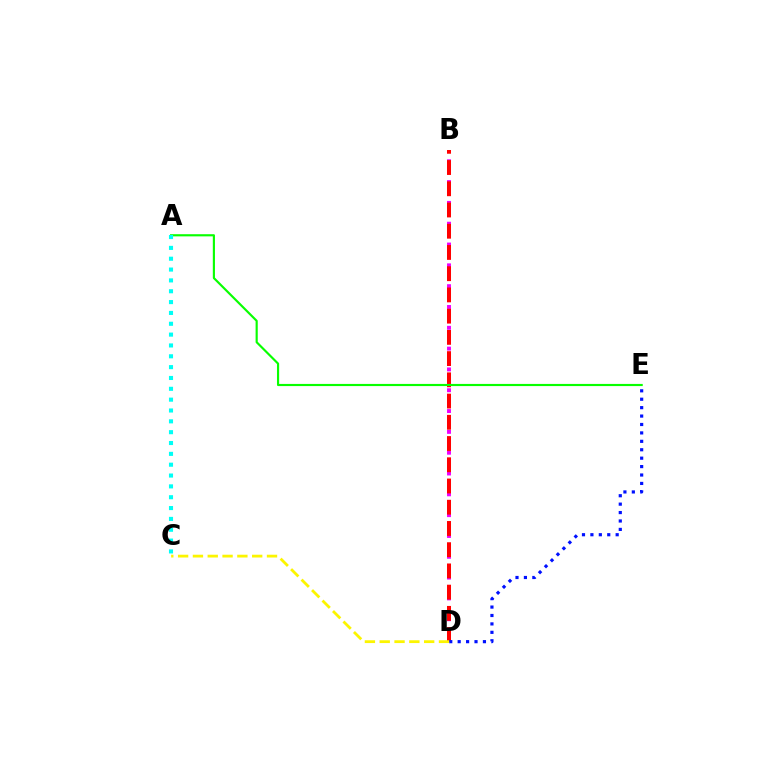{('B', 'D'): [{'color': '#ee00ff', 'line_style': 'dotted', 'thickness': 2.83}, {'color': '#ff0000', 'line_style': 'dashed', 'thickness': 2.88}], ('A', 'E'): [{'color': '#08ff00', 'line_style': 'solid', 'thickness': 1.55}], ('A', 'C'): [{'color': '#00fff6', 'line_style': 'dotted', 'thickness': 2.95}], ('D', 'E'): [{'color': '#0010ff', 'line_style': 'dotted', 'thickness': 2.29}], ('C', 'D'): [{'color': '#fcf500', 'line_style': 'dashed', 'thickness': 2.01}]}